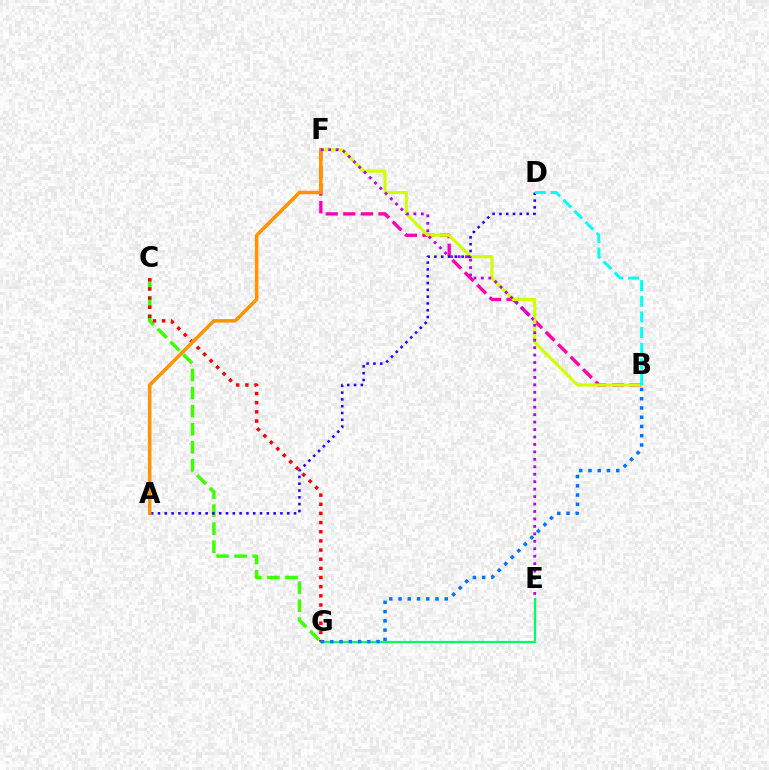{('B', 'F'): [{'color': '#ff00ac', 'line_style': 'dashed', 'thickness': 2.39}, {'color': '#d1ff00', 'line_style': 'solid', 'thickness': 2.22}], ('C', 'G'): [{'color': '#3dff00', 'line_style': 'dashed', 'thickness': 2.45}, {'color': '#ff0000', 'line_style': 'dotted', 'thickness': 2.49}], ('A', 'D'): [{'color': '#2500ff', 'line_style': 'dotted', 'thickness': 1.85}], ('E', 'G'): [{'color': '#00ff5c', 'line_style': 'solid', 'thickness': 1.6}], ('A', 'F'): [{'color': '#ff9400', 'line_style': 'solid', 'thickness': 2.52}], ('E', 'F'): [{'color': '#b900ff', 'line_style': 'dotted', 'thickness': 2.02}], ('B', 'D'): [{'color': '#00fff6', 'line_style': 'dashed', 'thickness': 2.13}], ('B', 'G'): [{'color': '#0074ff', 'line_style': 'dotted', 'thickness': 2.51}]}